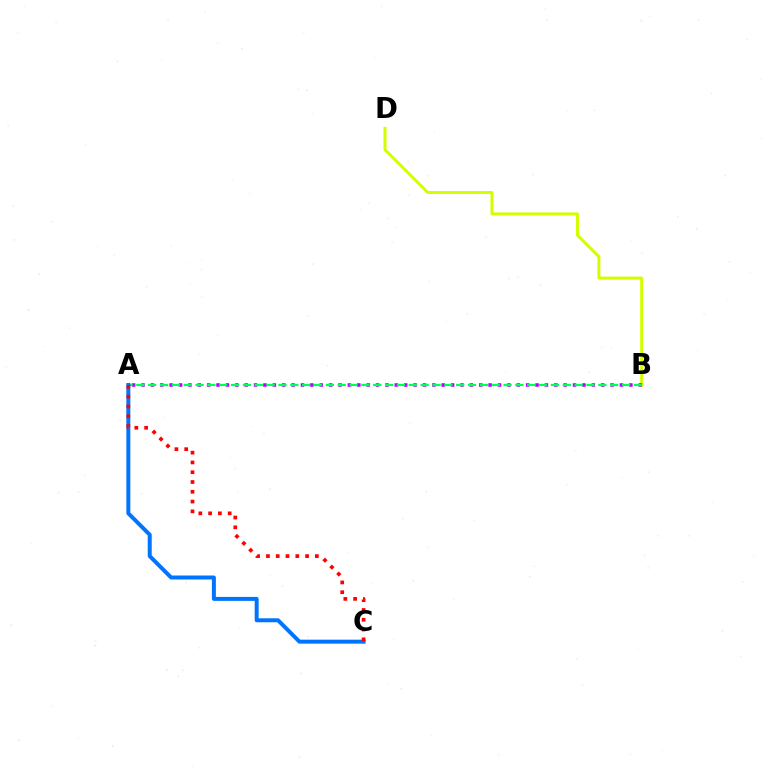{('B', 'D'): [{'color': '#d1ff00', 'line_style': 'solid', 'thickness': 2.14}], ('A', 'B'): [{'color': '#b900ff', 'line_style': 'dotted', 'thickness': 2.55}, {'color': '#00ff5c', 'line_style': 'dashed', 'thickness': 1.61}], ('A', 'C'): [{'color': '#0074ff', 'line_style': 'solid', 'thickness': 2.86}, {'color': '#ff0000', 'line_style': 'dotted', 'thickness': 2.66}]}